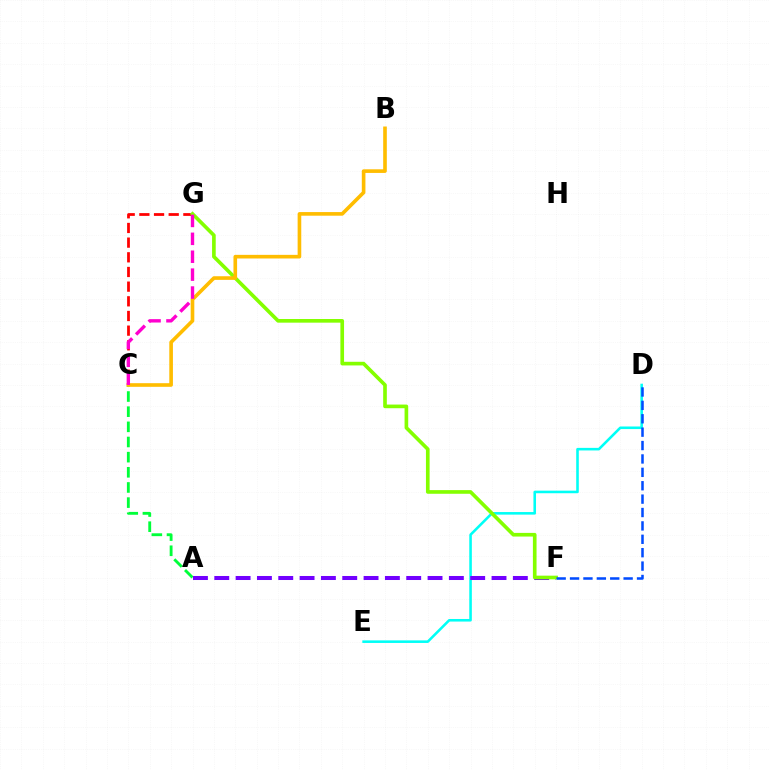{('C', 'G'): [{'color': '#ff0000', 'line_style': 'dashed', 'thickness': 1.99}, {'color': '#ff00cf', 'line_style': 'dashed', 'thickness': 2.43}], ('A', 'C'): [{'color': '#00ff39', 'line_style': 'dashed', 'thickness': 2.06}], ('D', 'E'): [{'color': '#00fff6', 'line_style': 'solid', 'thickness': 1.85}], ('A', 'F'): [{'color': '#7200ff', 'line_style': 'dashed', 'thickness': 2.9}], ('F', 'G'): [{'color': '#84ff00', 'line_style': 'solid', 'thickness': 2.63}], ('D', 'F'): [{'color': '#004bff', 'line_style': 'dashed', 'thickness': 1.82}], ('B', 'C'): [{'color': '#ffbd00', 'line_style': 'solid', 'thickness': 2.62}]}